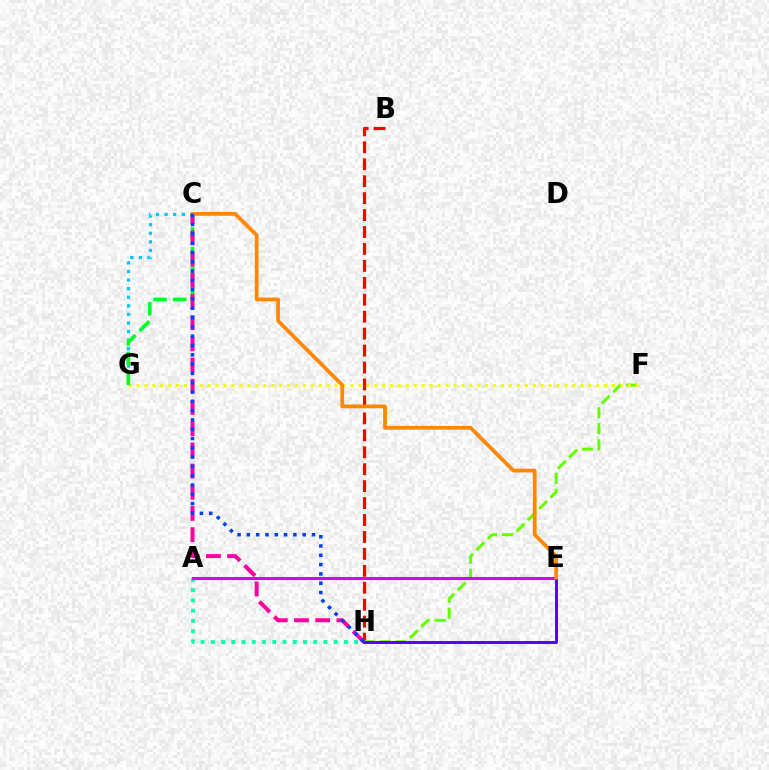{('A', 'H'): [{'color': '#00ffaf', 'line_style': 'dotted', 'thickness': 2.78}], ('B', 'H'): [{'color': '#ff0000', 'line_style': 'dashed', 'thickness': 2.3}], ('F', 'H'): [{'color': '#66ff00', 'line_style': 'dashed', 'thickness': 2.17}], ('C', 'G'): [{'color': '#00c7ff', 'line_style': 'dotted', 'thickness': 2.34}, {'color': '#00ff27', 'line_style': 'dashed', 'thickness': 2.66}], ('E', 'H'): [{'color': '#4f00ff', 'line_style': 'solid', 'thickness': 2.1}], ('A', 'E'): [{'color': '#d600ff', 'line_style': 'solid', 'thickness': 2.22}], ('F', 'G'): [{'color': '#eeff00', 'line_style': 'dotted', 'thickness': 2.15}], ('C', 'H'): [{'color': '#ff00a0', 'line_style': 'dashed', 'thickness': 2.88}, {'color': '#003fff', 'line_style': 'dotted', 'thickness': 2.53}], ('C', 'E'): [{'color': '#ff8800', 'line_style': 'solid', 'thickness': 2.71}]}